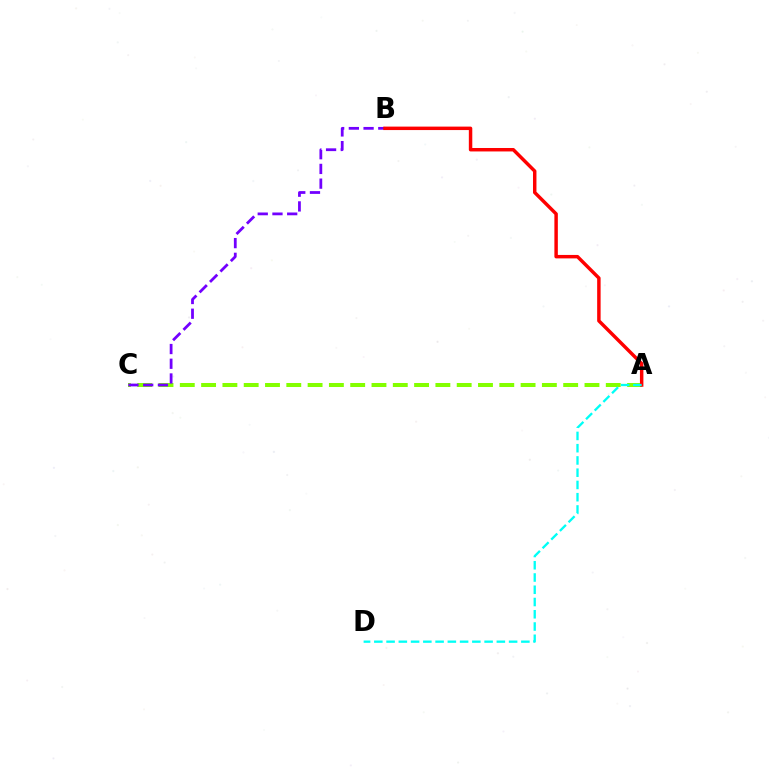{('A', 'C'): [{'color': '#84ff00', 'line_style': 'dashed', 'thickness': 2.89}], ('B', 'C'): [{'color': '#7200ff', 'line_style': 'dashed', 'thickness': 2.0}], ('A', 'B'): [{'color': '#ff0000', 'line_style': 'solid', 'thickness': 2.49}], ('A', 'D'): [{'color': '#00fff6', 'line_style': 'dashed', 'thickness': 1.66}]}